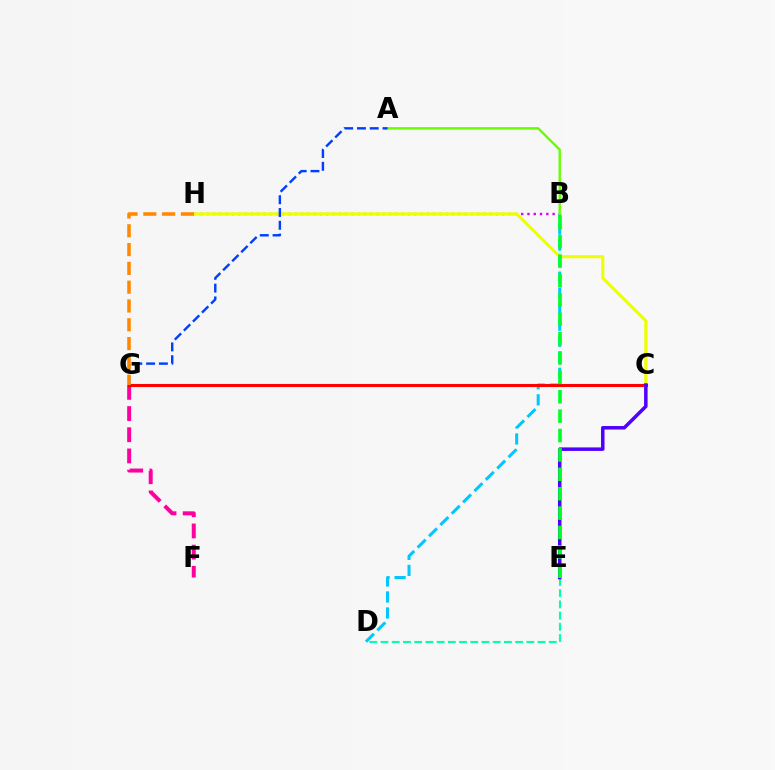{('B', 'D'): [{'color': '#00c7ff', 'line_style': 'dashed', 'thickness': 2.18}], ('B', 'H'): [{'color': '#d600ff', 'line_style': 'dotted', 'thickness': 1.71}], ('D', 'E'): [{'color': '#00ffaf', 'line_style': 'dashed', 'thickness': 1.52}], ('F', 'G'): [{'color': '#ff00a0', 'line_style': 'dashed', 'thickness': 2.88}], ('A', 'B'): [{'color': '#66ff00', 'line_style': 'solid', 'thickness': 1.73}], ('C', 'H'): [{'color': '#eeff00', 'line_style': 'solid', 'thickness': 2.25}], ('C', 'G'): [{'color': '#ff0000', 'line_style': 'solid', 'thickness': 2.21}], ('A', 'G'): [{'color': '#003fff', 'line_style': 'dashed', 'thickness': 1.74}], ('C', 'E'): [{'color': '#4f00ff', 'line_style': 'solid', 'thickness': 2.52}], ('B', 'E'): [{'color': '#00ff27', 'line_style': 'dashed', 'thickness': 2.63}], ('G', 'H'): [{'color': '#ff8800', 'line_style': 'dashed', 'thickness': 2.55}]}